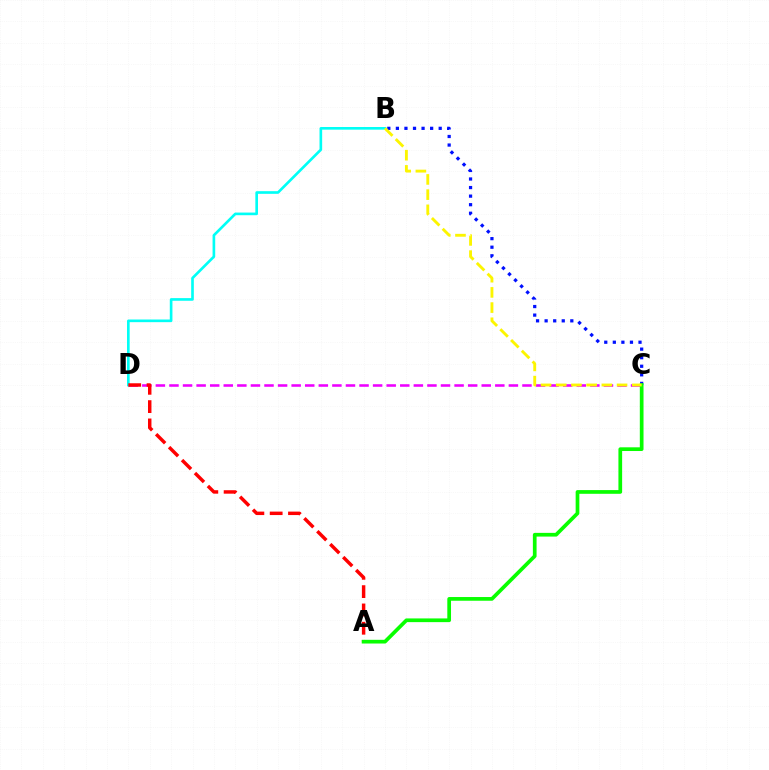{('B', 'C'): [{'color': '#0010ff', 'line_style': 'dotted', 'thickness': 2.33}, {'color': '#fcf500', 'line_style': 'dashed', 'thickness': 2.07}], ('C', 'D'): [{'color': '#ee00ff', 'line_style': 'dashed', 'thickness': 1.84}], ('B', 'D'): [{'color': '#00fff6', 'line_style': 'solid', 'thickness': 1.91}], ('A', 'D'): [{'color': '#ff0000', 'line_style': 'dashed', 'thickness': 2.49}], ('A', 'C'): [{'color': '#08ff00', 'line_style': 'solid', 'thickness': 2.67}]}